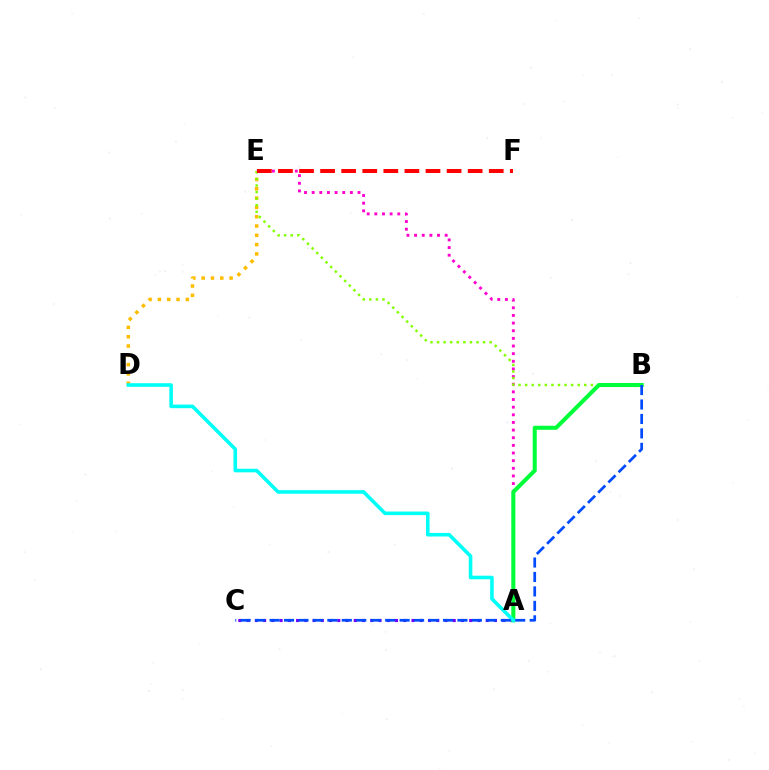{('D', 'E'): [{'color': '#ffbd00', 'line_style': 'dotted', 'thickness': 2.53}], ('A', 'E'): [{'color': '#ff00cf', 'line_style': 'dotted', 'thickness': 2.08}], ('B', 'E'): [{'color': '#84ff00', 'line_style': 'dotted', 'thickness': 1.79}], ('A', 'C'): [{'color': '#7200ff', 'line_style': 'dotted', 'thickness': 2.24}], ('E', 'F'): [{'color': '#ff0000', 'line_style': 'dashed', 'thickness': 2.86}], ('A', 'B'): [{'color': '#00ff39', 'line_style': 'solid', 'thickness': 2.92}], ('A', 'D'): [{'color': '#00fff6', 'line_style': 'solid', 'thickness': 2.58}], ('B', 'C'): [{'color': '#004bff', 'line_style': 'dashed', 'thickness': 1.96}]}